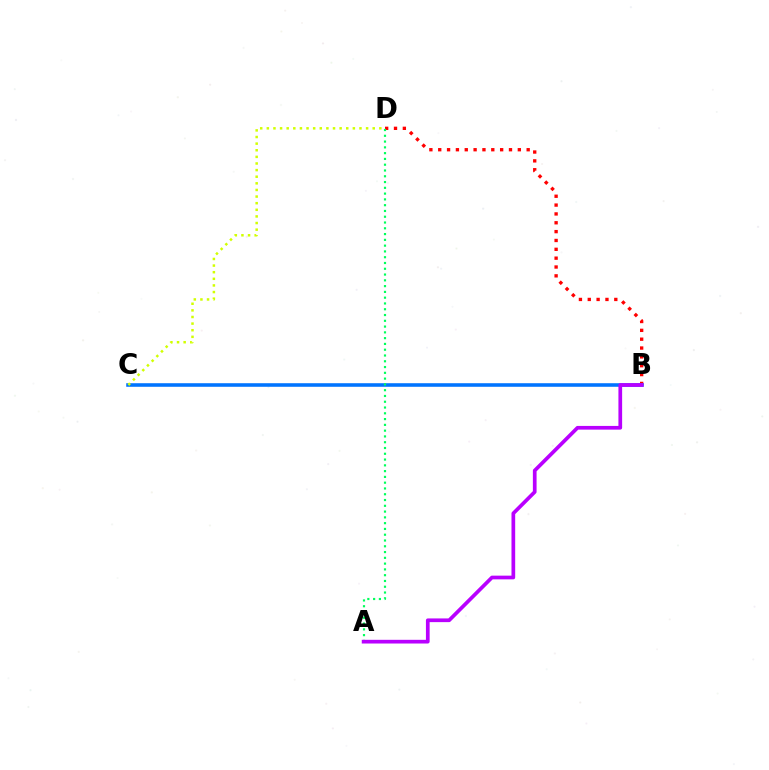{('B', 'D'): [{'color': '#ff0000', 'line_style': 'dotted', 'thickness': 2.4}], ('B', 'C'): [{'color': '#0074ff', 'line_style': 'solid', 'thickness': 2.57}], ('A', 'D'): [{'color': '#00ff5c', 'line_style': 'dotted', 'thickness': 1.57}], ('C', 'D'): [{'color': '#d1ff00', 'line_style': 'dotted', 'thickness': 1.8}], ('A', 'B'): [{'color': '#b900ff', 'line_style': 'solid', 'thickness': 2.67}]}